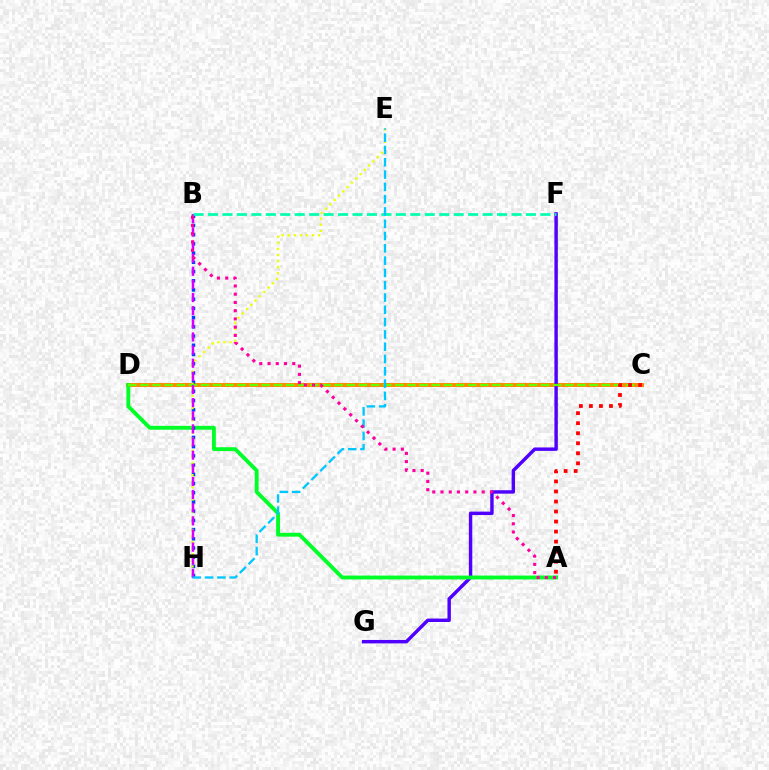{('C', 'D'): [{'color': '#ff8800', 'line_style': 'solid', 'thickness': 2.85}, {'color': '#66ff00', 'line_style': 'dashed', 'thickness': 1.65}], ('F', 'G'): [{'color': '#4f00ff', 'line_style': 'solid', 'thickness': 2.47}], ('A', 'D'): [{'color': '#00ff27', 'line_style': 'solid', 'thickness': 2.78}], ('B', 'H'): [{'color': '#003fff', 'line_style': 'dotted', 'thickness': 2.5}, {'color': '#d600ff', 'line_style': 'dashed', 'thickness': 1.78}], ('E', 'H'): [{'color': '#eeff00', 'line_style': 'dotted', 'thickness': 1.65}, {'color': '#00c7ff', 'line_style': 'dashed', 'thickness': 1.67}], ('B', 'F'): [{'color': '#00ffaf', 'line_style': 'dashed', 'thickness': 1.96}], ('A', 'C'): [{'color': '#ff0000', 'line_style': 'dotted', 'thickness': 2.73}], ('A', 'B'): [{'color': '#ff00a0', 'line_style': 'dotted', 'thickness': 2.24}]}